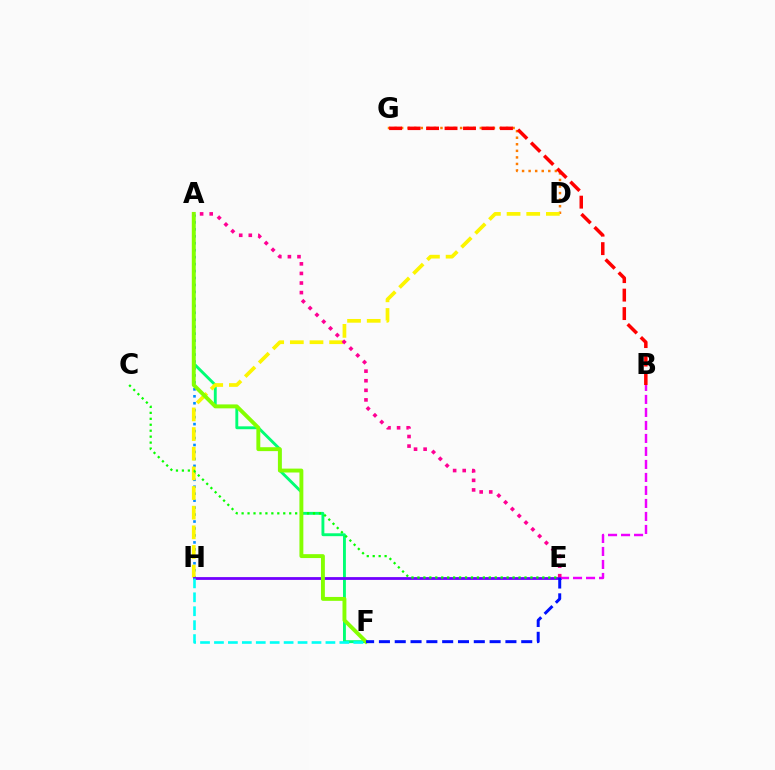{('D', 'G'): [{'color': '#ff7c00', 'line_style': 'dotted', 'thickness': 1.78}], ('A', 'F'): [{'color': '#00ff74', 'line_style': 'solid', 'thickness': 2.08}, {'color': '#84ff00', 'line_style': 'solid', 'thickness': 2.81}], ('A', 'H'): [{'color': '#008cff', 'line_style': 'dotted', 'thickness': 1.89}], ('D', 'H'): [{'color': '#fcf500', 'line_style': 'dashed', 'thickness': 2.67}], ('E', 'H'): [{'color': '#7200ff', 'line_style': 'solid', 'thickness': 2.01}], ('B', 'E'): [{'color': '#ee00ff', 'line_style': 'dashed', 'thickness': 1.77}], ('C', 'E'): [{'color': '#08ff00', 'line_style': 'dotted', 'thickness': 1.62}], ('A', 'E'): [{'color': '#ff0094', 'line_style': 'dotted', 'thickness': 2.6}], ('E', 'F'): [{'color': '#0010ff', 'line_style': 'dashed', 'thickness': 2.15}], ('F', 'H'): [{'color': '#00fff6', 'line_style': 'dashed', 'thickness': 1.89}], ('B', 'G'): [{'color': '#ff0000', 'line_style': 'dashed', 'thickness': 2.51}]}